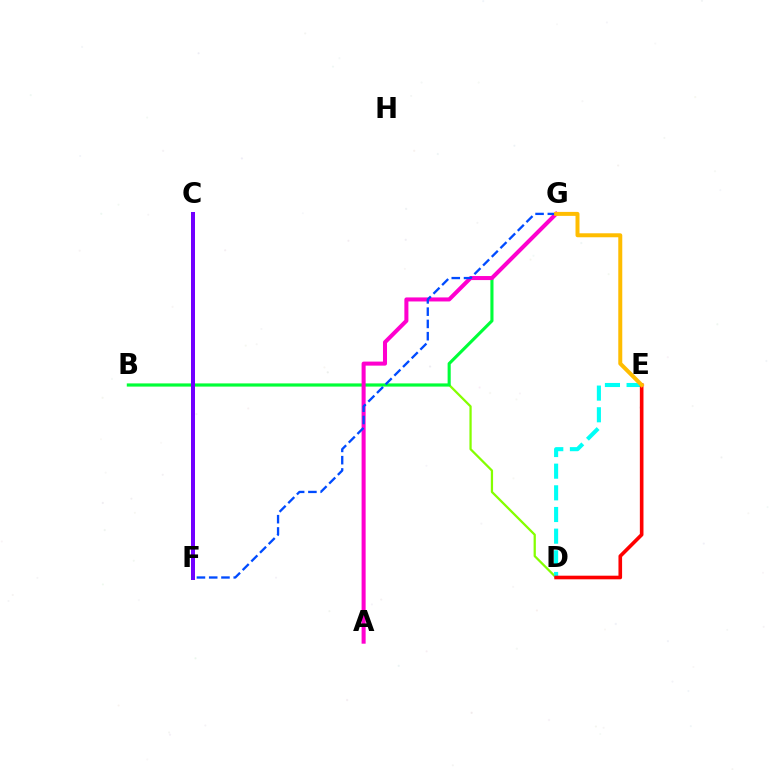{('B', 'D'): [{'color': '#84ff00', 'line_style': 'solid', 'thickness': 1.62}], ('D', 'E'): [{'color': '#00fff6', 'line_style': 'dashed', 'thickness': 2.94}, {'color': '#ff0000', 'line_style': 'solid', 'thickness': 2.61}], ('B', 'G'): [{'color': '#00ff39', 'line_style': 'solid', 'thickness': 2.24}], ('C', 'F'): [{'color': '#7200ff', 'line_style': 'solid', 'thickness': 2.87}], ('A', 'G'): [{'color': '#ff00cf', 'line_style': 'solid', 'thickness': 2.91}], ('F', 'G'): [{'color': '#004bff', 'line_style': 'dashed', 'thickness': 1.67}], ('E', 'G'): [{'color': '#ffbd00', 'line_style': 'solid', 'thickness': 2.87}]}